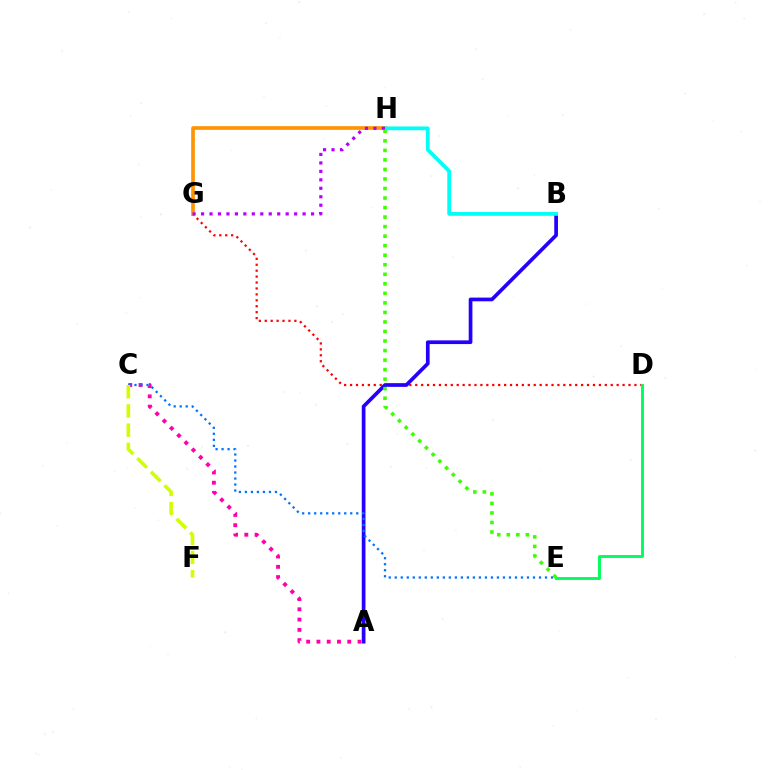{('D', 'G'): [{'color': '#ff0000', 'line_style': 'dotted', 'thickness': 1.61}], ('D', 'E'): [{'color': '#00ff5c', 'line_style': 'solid', 'thickness': 2.09}], ('G', 'H'): [{'color': '#ff9400', 'line_style': 'solid', 'thickness': 2.64}, {'color': '#b900ff', 'line_style': 'dotted', 'thickness': 2.3}], ('A', 'B'): [{'color': '#2500ff', 'line_style': 'solid', 'thickness': 2.67}], ('B', 'H'): [{'color': '#00fff6', 'line_style': 'solid', 'thickness': 2.72}], ('A', 'C'): [{'color': '#ff00ac', 'line_style': 'dotted', 'thickness': 2.79}], ('E', 'H'): [{'color': '#3dff00', 'line_style': 'dotted', 'thickness': 2.59}], ('C', 'E'): [{'color': '#0074ff', 'line_style': 'dotted', 'thickness': 1.63}], ('C', 'F'): [{'color': '#d1ff00', 'line_style': 'dashed', 'thickness': 2.61}]}